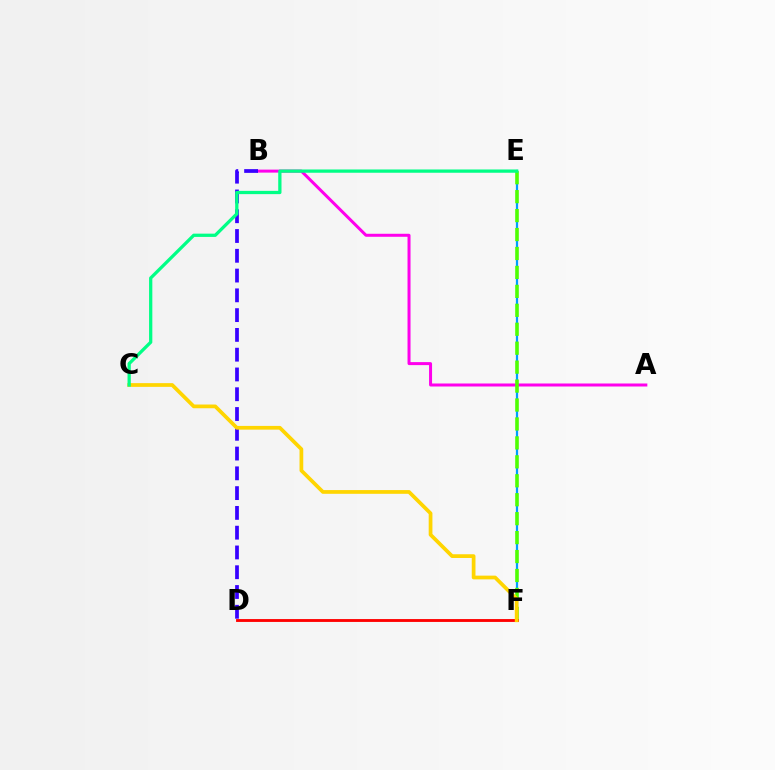{('A', 'B'): [{'color': '#ff00ed', 'line_style': 'solid', 'thickness': 2.16}], ('E', 'F'): [{'color': '#009eff', 'line_style': 'solid', 'thickness': 1.61}, {'color': '#4fff00', 'line_style': 'dashed', 'thickness': 2.57}], ('D', 'F'): [{'color': '#ff0000', 'line_style': 'solid', 'thickness': 2.06}], ('B', 'D'): [{'color': '#3700ff', 'line_style': 'dashed', 'thickness': 2.69}], ('C', 'F'): [{'color': '#ffd500', 'line_style': 'solid', 'thickness': 2.69}], ('C', 'E'): [{'color': '#00ff86', 'line_style': 'solid', 'thickness': 2.35}]}